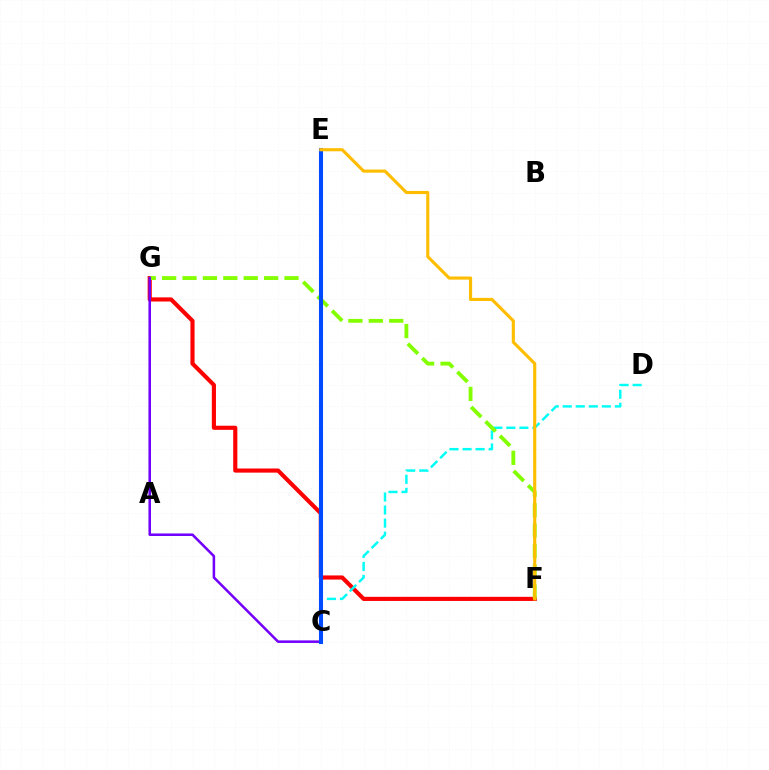{('F', 'G'): [{'color': '#ff0000', 'line_style': 'solid', 'thickness': 2.97}, {'color': '#84ff00', 'line_style': 'dashed', 'thickness': 2.77}], ('C', 'E'): [{'color': '#ff00cf', 'line_style': 'solid', 'thickness': 2.61}, {'color': '#00ff39', 'line_style': 'dotted', 'thickness': 2.14}, {'color': '#004bff', 'line_style': 'solid', 'thickness': 2.94}], ('C', 'D'): [{'color': '#00fff6', 'line_style': 'dashed', 'thickness': 1.77}], ('C', 'G'): [{'color': '#7200ff', 'line_style': 'solid', 'thickness': 1.83}], ('E', 'F'): [{'color': '#ffbd00', 'line_style': 'solid', 'thickness': 2.25}]}